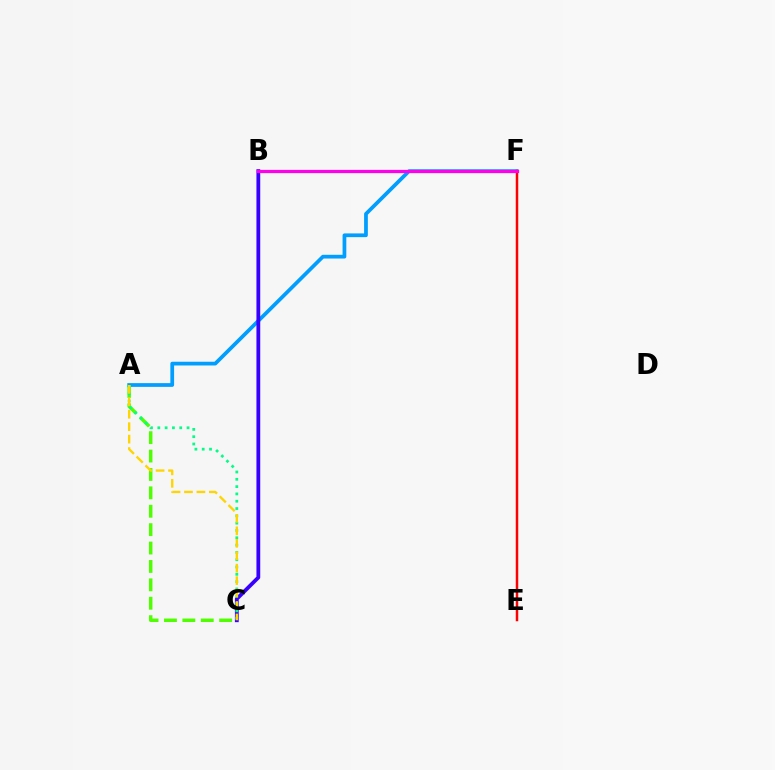{('A', 'F'): [{'color': '#009eff', 'line_style': 'solid', 'thickness': 2.69}], ('B', 'C'): [{'color': '#3700ff', 'line_style': 'solid', 'thickness': 2.73}], ('E', 'F'): [{'color': '#ff0000', 'line_style': 'solid', 'thickness': 1.78}], ('A', 'C'): [{'color': '#4fff00', 'line_style': 'dashed', 'thickness': 2.5}, {'color': '#00ff86', 'line_style': 'dotted', 'thickness': 1.99}, {'color': '#ffd500', 'line_style': 'dashed', 'thickness': 1.69}], ('B', 'F'): [{'color': '#ff00ed', 'line_style': 'solid', 'thickness': 2.32}]}